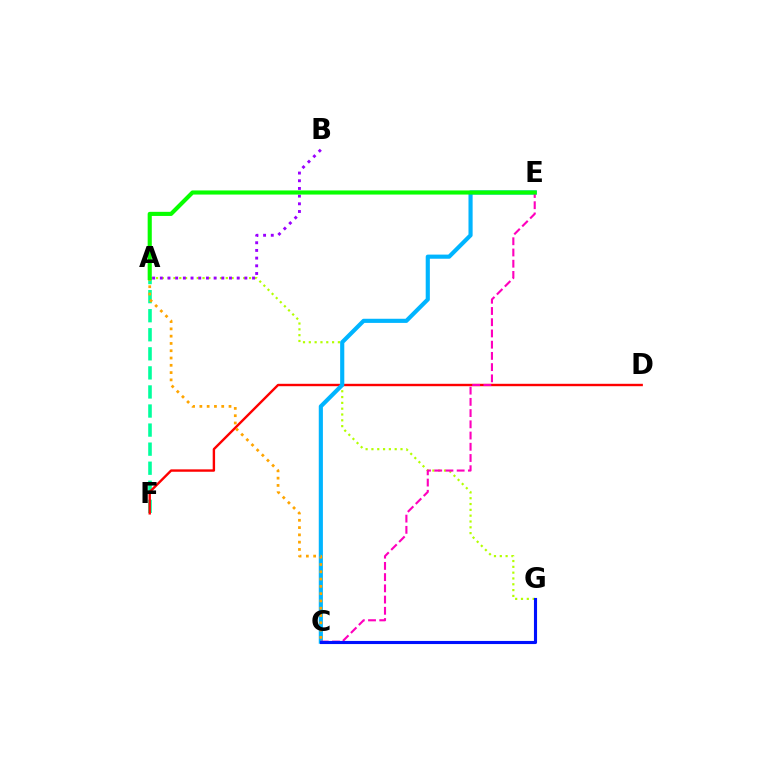{('A', 'F'): [{'color': '#00ff9d', 'line_style': 'dashed', 'thickness': 2.59}], ('A', 'G'): [{'color': '#b3ff00', 'line_style': 'dotted', 'thickness': 1.58}], ('D', 'F'): [{'color': '#ff0000', 'line_style': 'solid', 'thickness': 1.73}], ('C', 'E'): [{'color': '#00b5ff', 'line_style': 'solid', 'thickness': 2.98}, {'color': '#ff00bd', 'line_style': 'dashed', 'thickness': 1.53}], ('A', 'B'): [{'color': '#9b00ff', 'line_style': 'dotted', 'thickness': 2.09}], ('A', 'C'): [{'color': '#ffa500', 'line_style': 'dotted', 'thickness': 1.98}], ('C', 'G'): [{'color': '#0010ff', 'line_style': 'solid', 'thickness': 2.24}], ('A', 'E'): [{'color': '#08ff00', 'line_style': 'solid', 'thickness': 2.97}]}